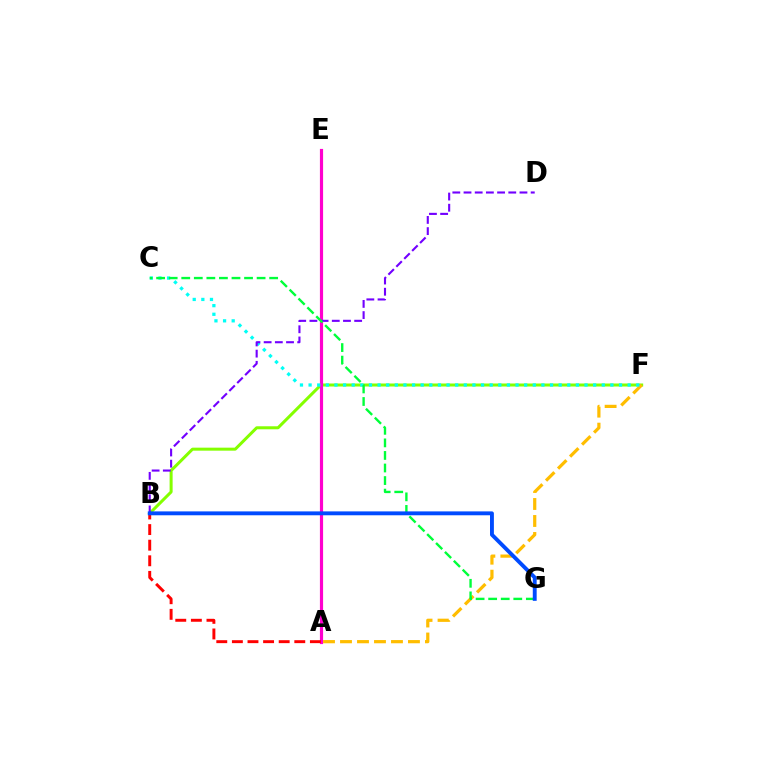{('B', 'F'): [{'color': '#84ff00', 'line_style': 'solid', 'thickness': 2.17}], ('A', 'E'): [{'color': '#ff00cf', 'line_style': 'solid', 'thickness': 2.28}], ('A', 'B'): [{'color': '#ff0000', 'line_style': 'dashed', 'thickness': 2.12}], ('A', 'F'): [{'color': '#ffbd00', 'line_style': 'dashed', 'thickness': 2.31}], ('C', 'F'): [{'color': '#00fff6', 'line_style': 'dotted', 'thickness': 2.34}], ('B', 'D'): [{'color': '#7200ff', 'line_style': 'dashed', 'thickness': 1.52}], ('C', 'G'): [{'color': '#00ff39', 'line_style': 'dashed', 'thickness': 1.71}], ('B', 'G'): [{'color': '#004bff', 'line_style': 'solid', 'thickness': 2.8}]}